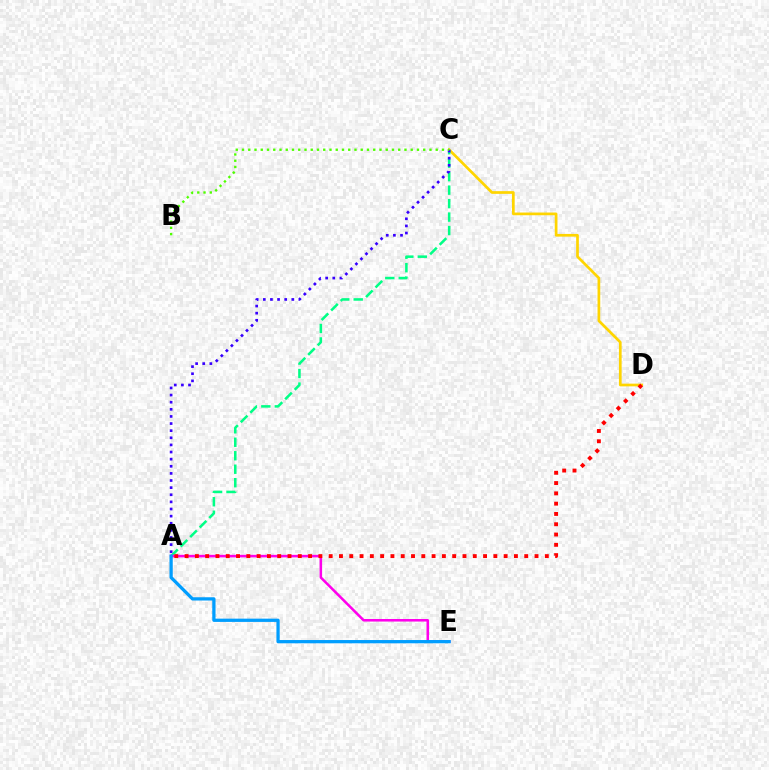{('C', 'D'): [{'color': '#ffd500', 'line_style': 'solid', 'thickness': 1.95}], ('A', 'C'): [{'color': '#00ff86', 'line_style': 'dashed', 'thickness': 1.83}, {'color': '#3700ff', 'line_style': 'dotted', 'thickness': 1.93}], ('A', 'E'): [{'color': '#ff00ed', 'line_style': 'solid', 'thickness': 1.84}, {'color': '#009eff', 'line_style': 'solid', 'thickness': 2.35}], ('B', 'C'): [{'color': '#4fff00', 'line_style': 'dotted', 'thickness': 1.7}], ('A', 'D'): [{'color': '#ff0000', 'line_style': 'dotted', 'thickness': 2.8}]}